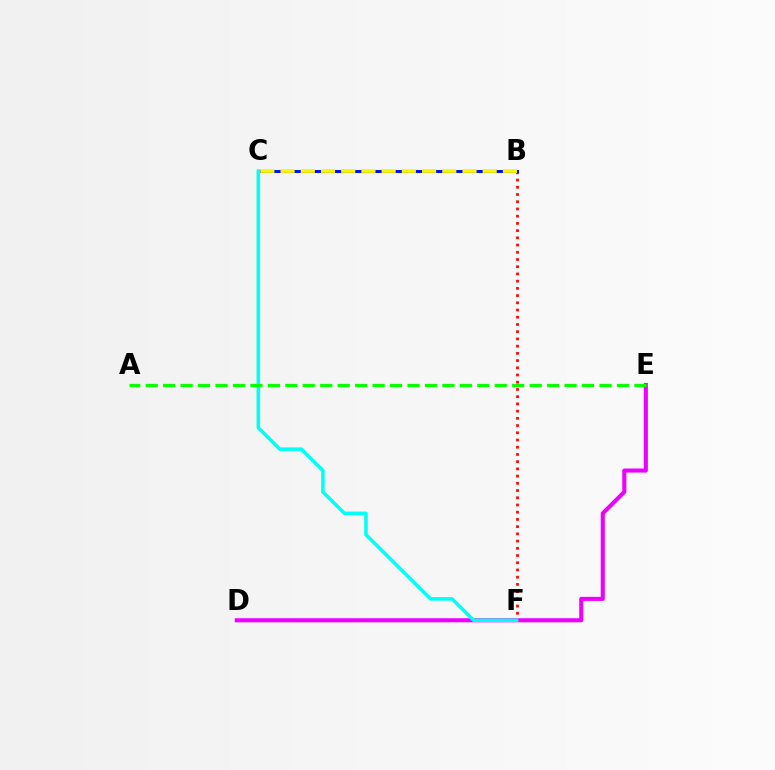{('D', 'E'): [{'color': '#ee00ff', 'line_style': 'solid', 'thickness': 2.95}], ('B', 'F'): [{'color': '#ff0000', 'line_style': 'dotted', 'thickness': 1.96}], ('B', 'C'): [{'color': '#0010ff', 'line_style': 'solid', 'thickness': 2.17}, {'color': '#fcf500', 'line_style': 'dashed', 'thickness': 2.75}], ('C', 'F'): [{'color': '#00fff6', 'line_style': 'solid', 'thickness': 2.54}], ('A', 'E'): [{'color': '#08ff00', 'line_style': 'dashed', 'thickness': 2.37}]}